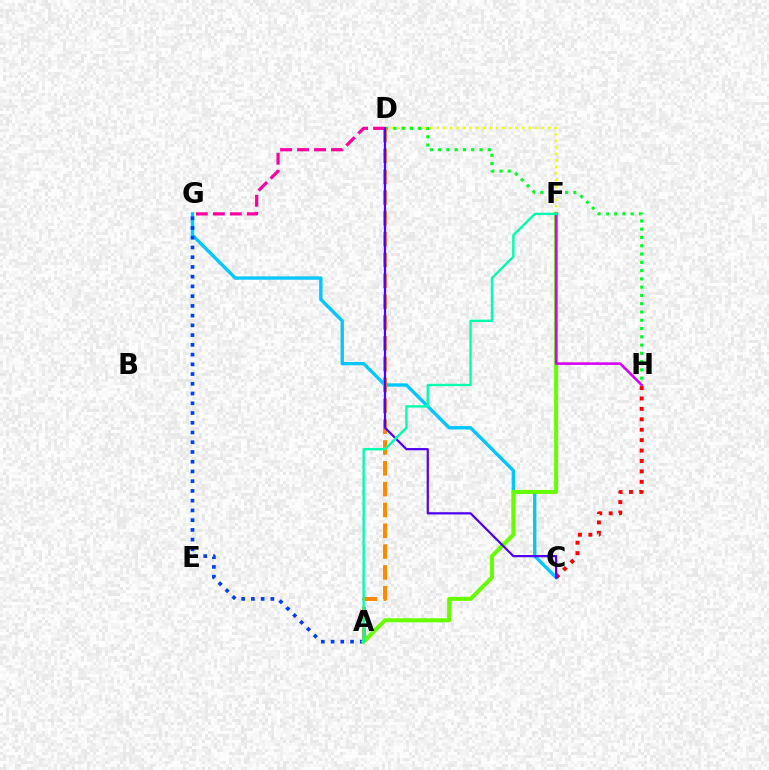{('D', 'F'): [{'color': '#eeff00', 'line_style': 'dotted', 'thickness': 1.78}], ('C', 'G'): [{'color': '#00c7ff', 'line_style': 'solid', 'thickness': 2.41}], ('D', 'H'): [{'color': '#00ff27', 'line_style': 'dotted', 'thickness': 2.25}], ('C', 'H'): [{'color': '#ff0000', 'line_style': 'dotted', 'thickness': 2.83}], ('A', 'G'): [{'color': '#003fff', 'line_style': 'dotted', 'thickness': 2.65}], ('A', 'D'): [{'color': '#ff8800', 'line_style': 'dashed', 'thickness': 2.83}], ('A', 'F'): [{'color': '#66ff00', 'line_style': 'solid', 'thickness': 2.89}, {'color': '#00ffaf', 'line_style': 'solid', 'thickness': 1.71}], ('F', 'H'): [{'color': '#d600ff', 'line_style': 'solid', 'thickness': 1.88}], ('D', 'G'): [{'color': '#ff00a0', 'line_style': 'dashed', 'thickness': 2.31}], ('C', 'D'): [{'color': '#4f00ff', 'line_style': 'solid', 'thickness': 1.6}]}